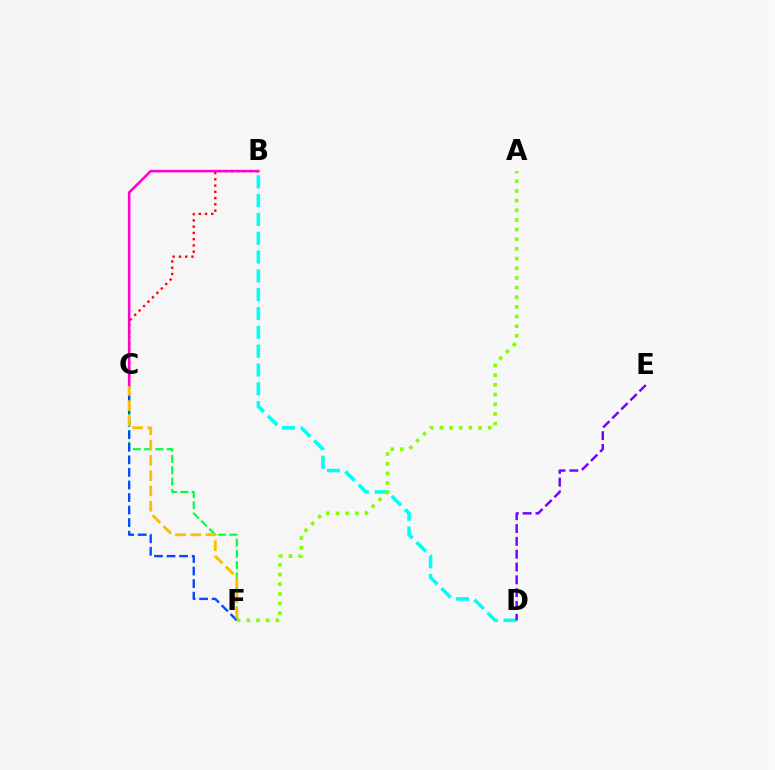{('C', 'F'): [{'color': '#00ff39', 'line_style': 'dashed', 'thickness': 1.54}, {'color': '#004bff', 'line_style': 'dashed', 'thickness': 1.71}, {'color': '#ffbd00', 'line_style': 'dashed', 'thickness': 2.07}], ('B', 'D'): [{'color': '#00fff6', 'line_style': 'dashed', 'thickness': 2.56}], ('B', 'C'): [{'color': '#ff0000', 'line_style': 'dotted', 'thickness': 1.7}, {'color': '#ff00cf', 'line_style': 'solid', 'thickness': 1.83}], ('A', 'F'): [{'color': '#84ff00', 'line_style': 'dotted', 'thickness': 2.63}], ('D', 'E'): [{'color': '#7200ff', 'line_style': 'dashed', 'thickness': 1.74}]}